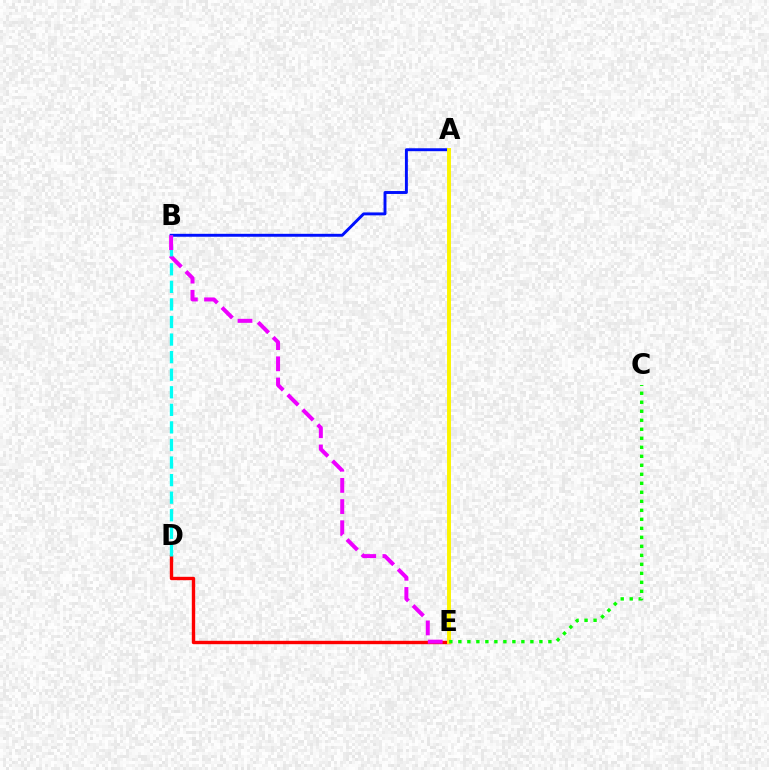{('A', 'B'): [{'color': '#0010ff', 'line_style': 'solid', 'thickness': 2.1}], ('D', 'E'): [{'color': '#ff0000', 'line_style': 'solid', 'thickness': 2.43}], ('A', 'E'): [{'color': '#fcf500', 'line_style': 'solid', 'thickness': 2.82}], ('B', 'D'): [{'color': '#00fff6', 'line_style': 'dashed', 'thickness': 2.39}], ('B', 'E'): [{'color': '#ee00ff', 'line_style': 'dashed', 'thickness': 2.88}], ('C', 'E'): [{'color': '#08ff00', 'line_style': 'dotted', 'thickness': 2.45}]}